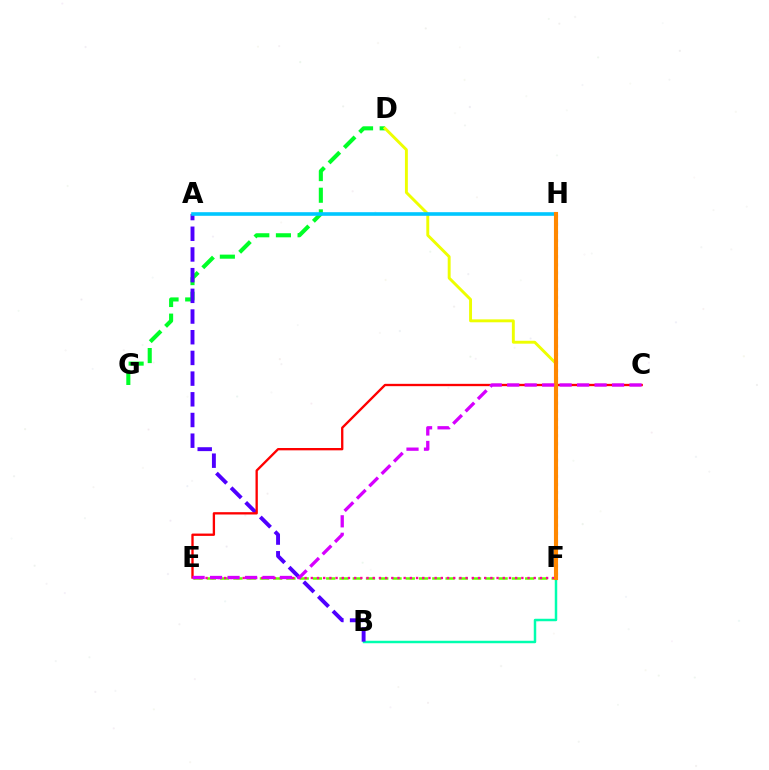{('F', 'H'): [{'color': '#003fff', 'line_style': 'dotted', 'thickness': 2.21}, {'color': '#ff8800', 'line_style': 'solid', 'thickness': 2.95}], ('B', 'F'): [{'color': '#00ffaf', 'line_style': 'solid', 'thickness': 1.79}], ('D', 'G'): [{'color': '#00ff27', 'line_style': 'dashed', 'thickness': 2.94}], ('D', 'F'): [{'color': '#eeff00', 'line_style': 'solid', 'thickness': 2.1}], ('A', 'B'): [{'color': '#4f00ff', 'line_style': 'dashed', 'thickness': 2.81}], ('E', 'F'): [{'color': '#66ff00', 'line_style': 'dashed', 'thickness': 1.8}, {'color': '#ff00a0', 'line_style': 'dotted', 'thickness': 1.68}], ('A', 'H'): [{'color': '#00c7ff', 'line_style': 'solid', 'thickness': 2.6}], ('C', 'E'): [{'color': '#ff0000', 'line_style': 'solid', 'thickness': 1.68}, {'color': '#d600ff', 'line_style': 'dashed', 'thickness': 2.37}]}